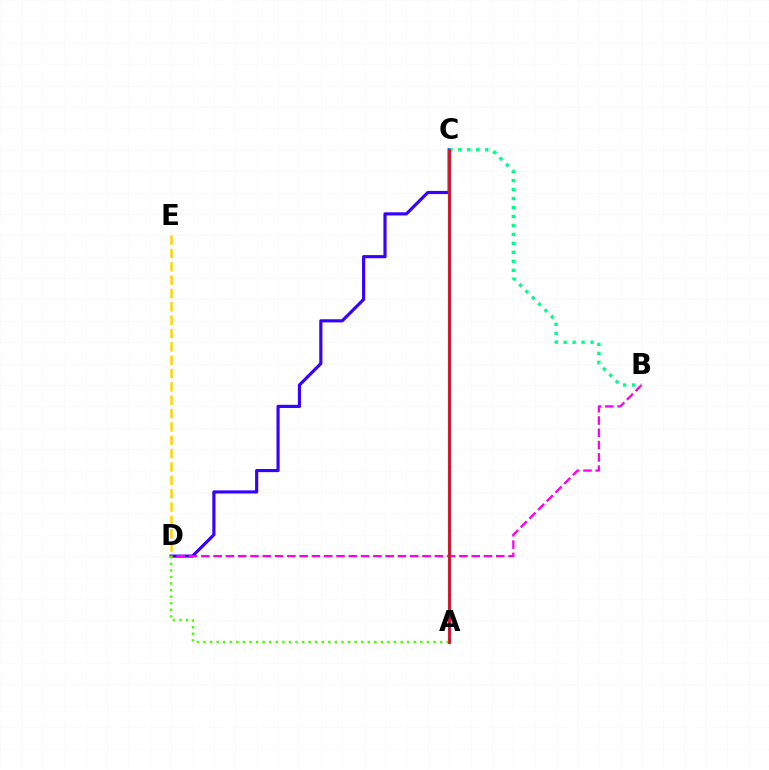{('C', 'D'): [{'color': '#3700ff', 'line_style': 'solid', 'thickness': 2.27}], ('B', 'D'): [{'color': '#ff00ed', 'line_style': 'dashed', 'thickness': 1.67}], ('B', 'C'): [{'color': '#00ff86', 'line_style': 'dotted', 'thickness': 2.44}], ('A', 'C'): [{'color': '#009eff', 'line_style': 'solid', 'thickness': 2.34}, {'color': '#ff0000', 'line_style': 'solid', 'thickness': 1.85}], ('D', 'E'): [{'color': '#ffd500', 'line_style': 'dashed', 'thickness': 1.81}], ('A', 'D'): [{'color': '#4fff00', 'line_style': 'dotted', 'thickness': 1.79}]}